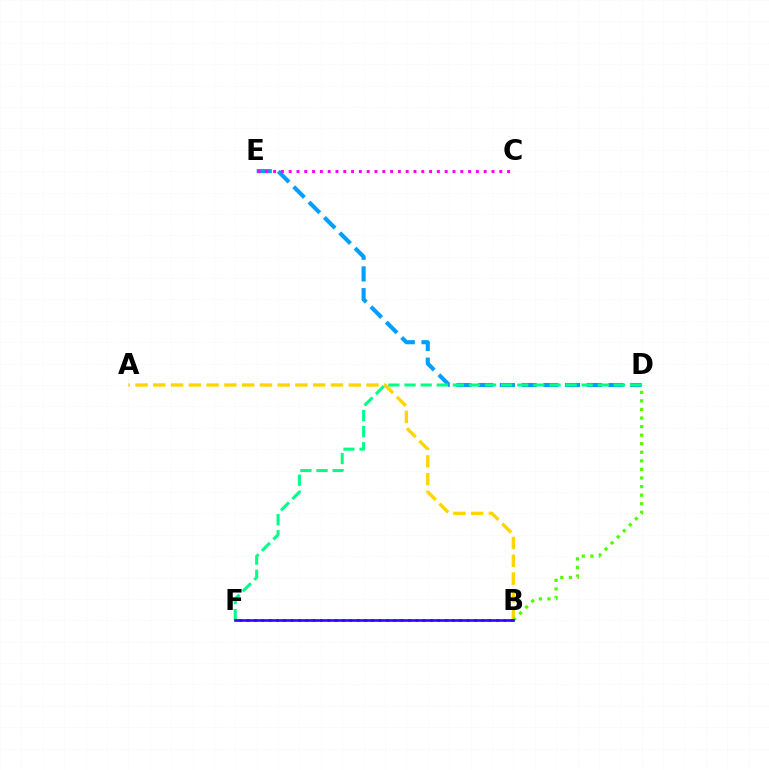{('D', 'E'): [{'color': '#009eff', 'line_style': 'dashed', 'thickness': 2.95}], ('A', 'B'): [{'color': '#ffd500', 'line_style': 'dashed', 'thickness': 2.41}], ('C', 'E'): [{'color': '#ff00ed', 'line_style': 'dotted', 'thickness': 2.12}], ('B', 'D'): [{'color': '#4fff00', 'line_style': 'dotted', 'thickness': 2.33}], ('B', 'F'): [{'color': '#ff0000', 'line_style': 'dotted', 'thickness': 1.99}, {'color': '#3700ff', 'line_style': 'solid', 'thickness': 1.89}], ('D', 'F'): [{'color': '#00ff86', 'line_style': 'dashed', 'thickness': 2.19}]}